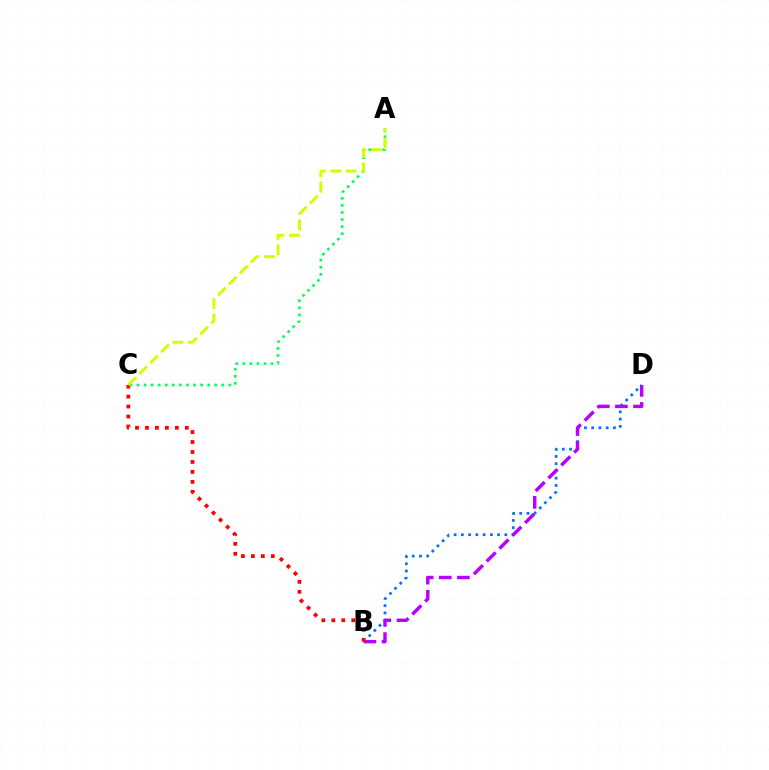{('B', 'D'): [{'color': '#0074ff', 'line_style': 'dotted', 'thickness': 1.97}, {'color': '#b900ff', 'line_style': 'dashed', 'thickness': 2.46}], ('B', 'C'): [{'color': '#ff0000', 'line_style': 'dotted', 'thickness': 2.71}], ('A', 'C'): [{'color': '#00ff5c', 'line_style': 'dotted', 'thickness': 1.92}, {'color': '#d1ff00', 'line_style': 'dashed', 'thickness': 2.1}]}